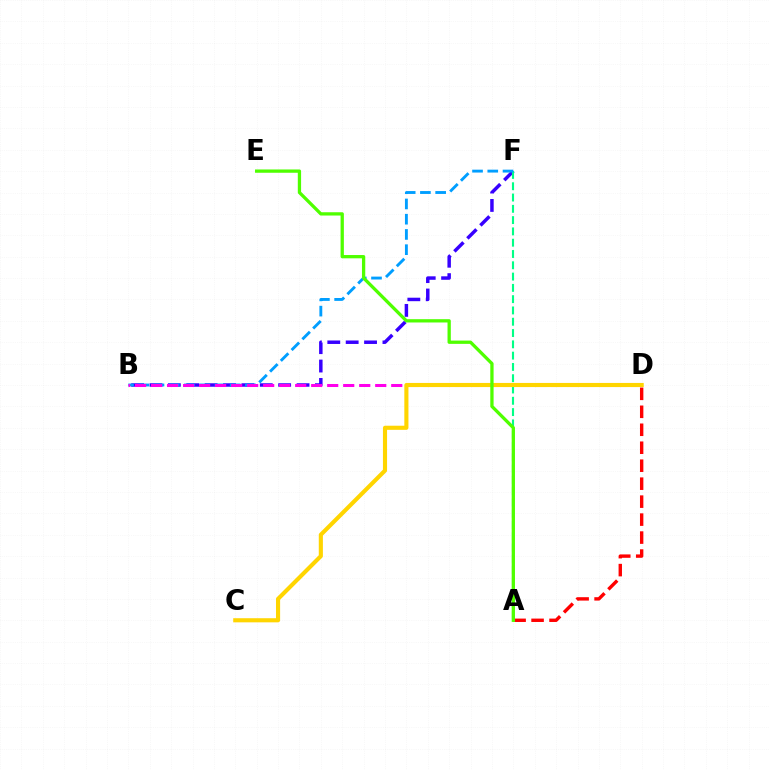{('B', 'F'): [{'color': '#3700ff', 'line_style': 'dashed', 'thickness': 2.5}, {'color': '#009eff', 'line_style': 'dashed', 'thickness': 2.07}], ('A', 'F'): [{'color': '#00ff86', 'line_style': 'dashed', 'thickness': 1.53}], ('B', 'D'): [{'color': '#ff00ed', 'line_style': 'dashed', 'thickness': 2.17}], ('A', 'D'): [{'color': '#ff0000', 'line_style': 'dashed', 'thickness': 2.44}], ('C', 'D'): [{'color': '#ffd500', 'line_style': 'solid', 'thickness': 2.96}], ('A', 'E'): [{'color': '#4fff00', 'line_style': 'solid', 'thickness': 2.37}]}